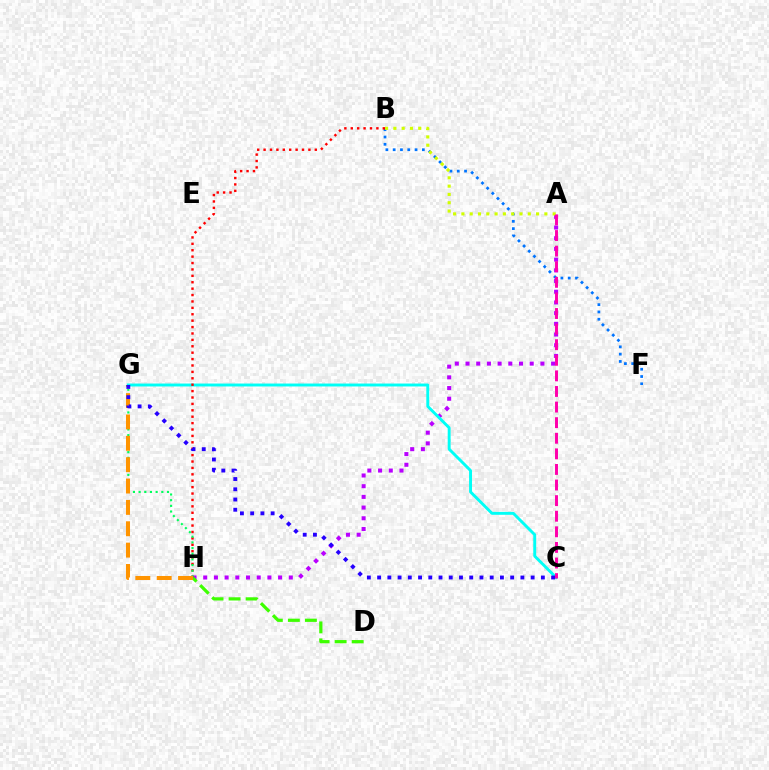{('A', 'H'): [{'color': '#b900ff', 'line_style': 'dotted', 'thickness': 2.91}], ('C', 'G'): [{'color': '#00fff6', 'line_style': 'solid', 'thickness': 2.1}, {'color': '#2500ff', 'line_style': 'dotted', 'thickness': 2.78}], ('D', 'H'): [{'color': '#3dff00', 'line_style': 'dashed', 'thickness': 2.31}], ('B', 'F'): [{'color': '#0074ff', 'line_style': 'dotted', 'thickness': 1.98}], ('A', 'B'): [{'color': '#d1ff00', 'line_style': 'dotted', 'thickness': 2.25}], ('B', 'H'): [{'color': '#ff0000', 'line_style': 'dotted', 'thickness': 1.74}], ('A', 'C'): [{'color': '#ff00ac', 'line_style': 'dashed', 'thickness': 2.12}], ('G', 'H'): [{'color': '#00ff5c', 'line_style': 'dotted', 'thickness': 1.54}, {'color': '#ff9400', 'line_style': 'dashed', 'thickness': 2.9}]}